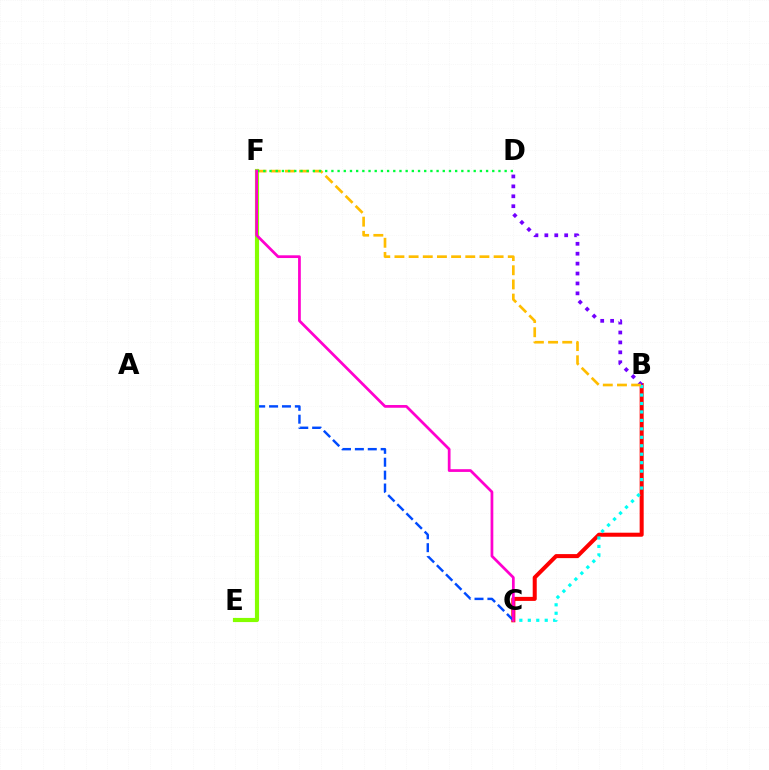{('B', 'C'): [{'color': '#ff0000', 'line_style': 'solid', 'thickness': 2.9}, {'color': '#00fff6', 'line_style': 'dotted', 'thickness': 2.3}], ('C', 'F'): [{'color': '#004bff', 'line_style': 'dashed', 'thickness': 1.75}, {'color': '#ff00cf', 'line_style': 'solid', 'thickness': 1.97}], ('B', 'D'): [{'color': '#7200ff', 'line_style': 'dotted', 'thickness': 2.69}], ('E', 'F'): [{'color': '#84ff00', 'line_style': 'solid', 'thickness': 2.99}], ('B', 'F'): [{'color': '#ffbd00', 'line_style': 'dashed', 'thickness': 1.92}], ('D', 'F'): [{'color': '#00ff39', 'line_style': 'dotted', 'thickness': 1.68}]}